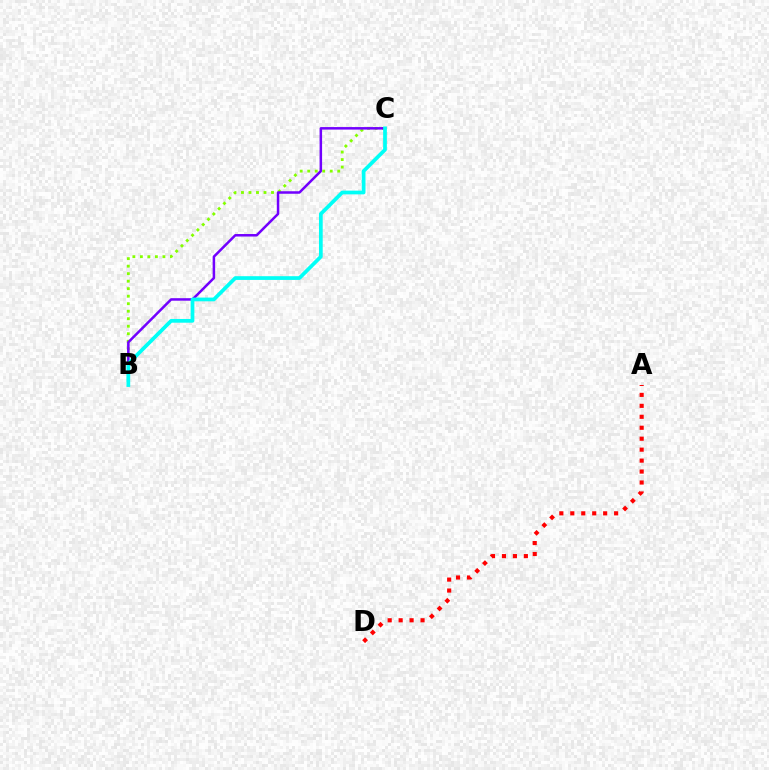{('B', 'C'): [{'color': '#84ff00', 'line_style': 'dotted', 'thickness': 2.04}, {'color': '#7200ff', 'line_style': 'solid', 'thickness': 1.81}, {'color': '#00fff6', 'line_style': 'solid', 'thickness': 2.68}], ('A', 'D'): [{'color': '#ff0000', 'line_style': 'dotted', 'thickness': 2.98}]}